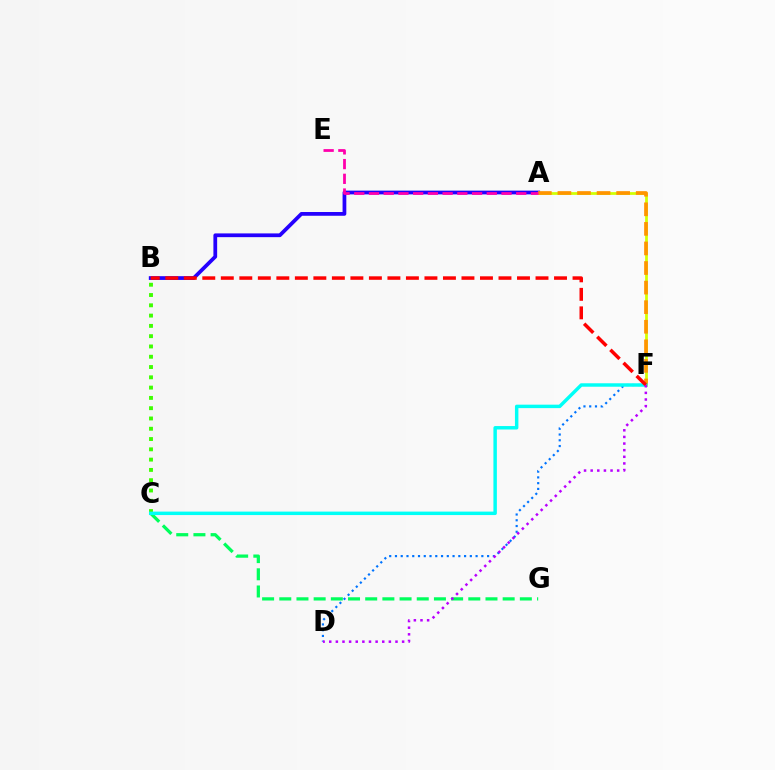{('A', 'B'): [{'color': '#2500ff', 'line_style': 'solid', 'thickness': 2.7}], ('B', 'C'): [{'color': '#3dff00', 'line_style': 'dotted', 'thickness': 2.8}], ('C', 'G'): [{'color': '#00ff5c', 'line_style': 'dashed', 'thickness': 2.33}], ('A', 'F'): [{'color': '#d1ff00', 'line_style': 'solid', 'thickness': 1.98}, {'color': '#ff9400', 'line_style': 'dashed', 'thickness': 2.66}], ('D', 'F'): [{'color': '#0074ff', 'line_style': 'dotted', 'thickness': 1.56}, {'color': '#b900ff', 'line_style': 'dotted', 'thickness': 1.8}], ('C', 'F'): [{'color': '#00fff6', 'line_style': 'solid', 'thickness': 2.49}], ('B', 'F'): [{'color': '#ff0000', 'line_style': 'dashed', 'thickness': 2.51}], ('A', 'E'): [{'color': '#ff00ac', 'line_style': 'dashed', 'thickness': 2.0}]}